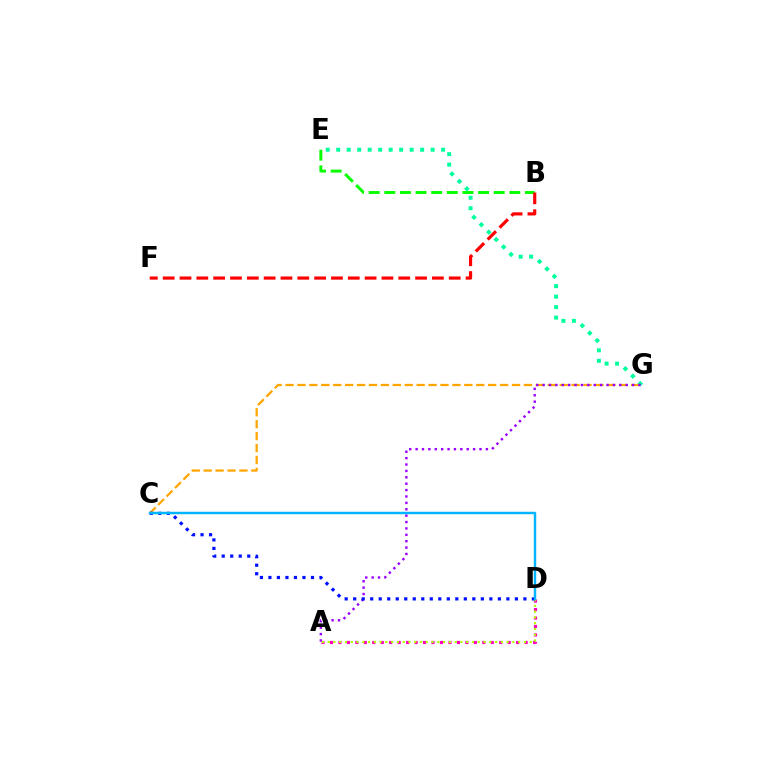{('C', 'G'): [{'color': '#ffa500', 'line_style': 'dashed', 'thickness': 1.62}], ('B', 'E'): [{'color': '#08ff00', 'line_style': 'dashed', 'thickness': 2.12}], ('E', 'G'): [{'color': '#00ff9d', 'line_style': 'dotted', 'thickness': 2.85}], ('A', 'G'): [{'color': '#9b00ff', 'line_style': 'dotted', 'thickness': 1.74}], ('A', 'D'): [{'color': '#ff00bd', 'line_style': 'dotted', 'thickness': 2.3}, {'color': '#b3ff00', 'line_style': 'dotted', 'thickness': 1.57}], ('B', 'F'): [{'color': '#ff0000', 'line_style': 'dashed', 'thickness': 2.29}], ('C', 'D'): [{'color': '#0010ff', 'line_style': 'dotted', 'thickness': 2.31}, {'color': '#00b5ff', 'line_style': 'solid', 'thickness': 1.76}]}